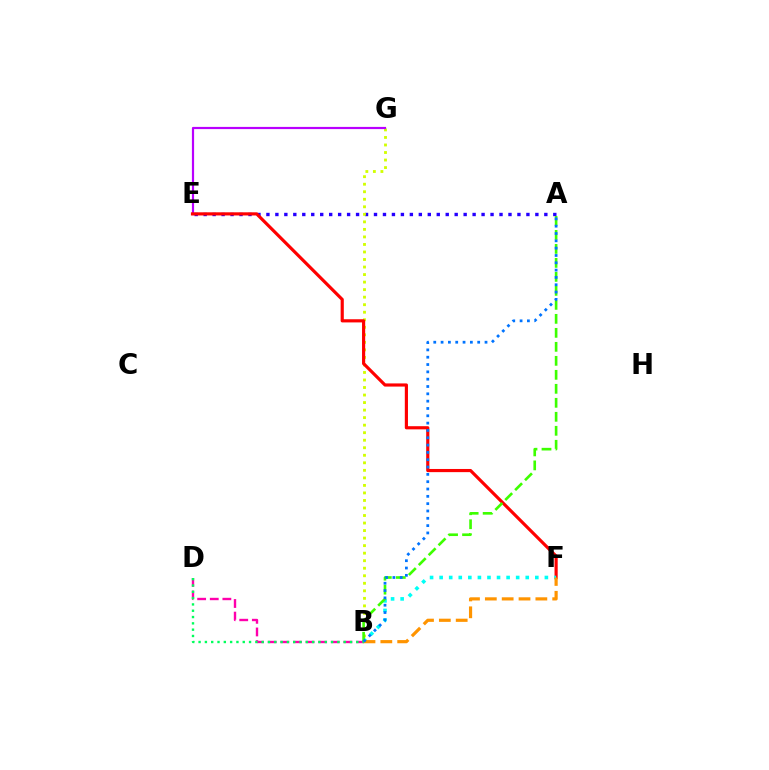{('A', 'E'): [{'color': '#2500ff', 'line_style': 'dotted', 'thickness': 2.44}], ('B', 'G'): [{'color': '#d1ff00', 'line_style': 'dotted', 'thickness': 2.05}], ('E', 'G'): [{'color': '#b900ff', 'line_style': 'solid', 'thickness': 1.58}], ('B', 'D'): [{'color': '#ff00ac', 'line_style': 'dashed', 'thickness': 1.71}, {'color': '#00ff5c', 'line_style': 'dotted', 'thickness': 1.71}], ('E', 'F'): [{'color': '#ff0000', 'line_style': 'solid', 'thickness': 2.28}], ('B', 'F'): [{'color': '#00fff6', 'line_style': 'dotted', 'thickness': 2.6}, {'color': '#ff9400', 'line_style': 'dashed', 'thickness': 2.29}], ('A', 'B'): [{'color': '#3dff00', 'line_style': 'dashed', 'thickness': 1.9}, {'color': '#0074ff', 'line_style': 'dotted', 'thickness': 1.99}]}